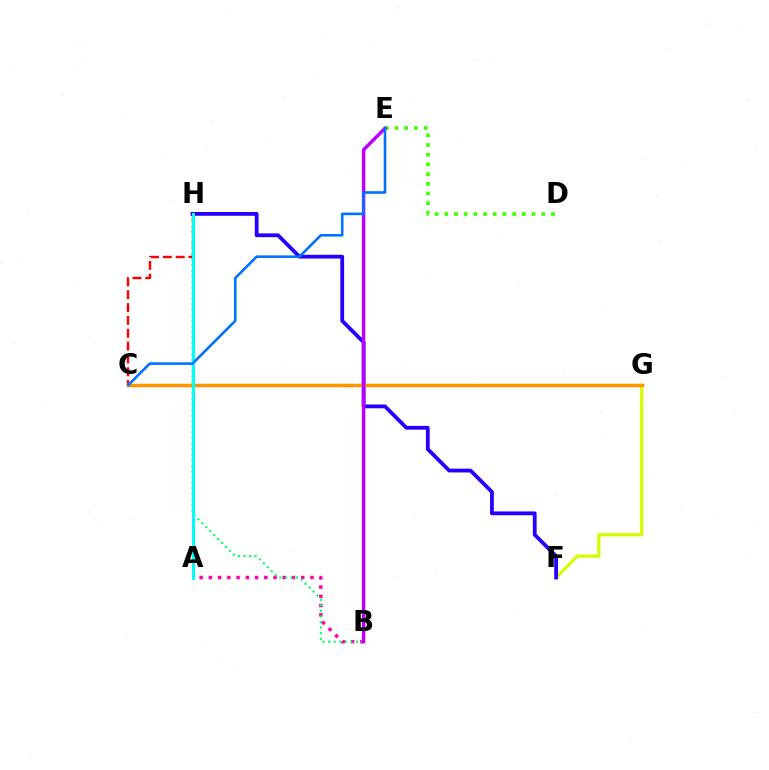{('A', 'B'): [{'color': '#ff00ac', 'line_style': 'dotted', 'thickness': 2.51}], ('F', 'G'): [{'color': '#d1ff00', 'line_style': 'solid', 'thickness': 2.33}], ('C', 'H'): [{'color': '#ff0000', 'line_style': 'dashed', 'thickness': 1.74}], ('B', 'H'): [{'color': '#00ff5c', 'line_style': 'dotted', 'thickness': 1.52}], ('D', 'E'): [{'color': '#3dff00', 'line_style': 'dotted', 'thickness': 2.63}], ('F', 'H'): [{'color': '#2500ff', 'line_style': 'solid', 'thickness': 2.73}], ('C', 'G'): [{'color': '#ff9400', 'line_style': 'solid', 'thickness': 2.52}], ('A', 'H'): [{'color': '#00fff6', 'line_style': 'solid', 'thickness': 2.16}], ('B', 'E'): [{'color': '#b900ff', 'line_style': 'solid', 'thickness': 2.48}], ('C', 'E'): [{'color': '#0074ff', 'line_style': 'solid', 'thickness': 1.89}]}